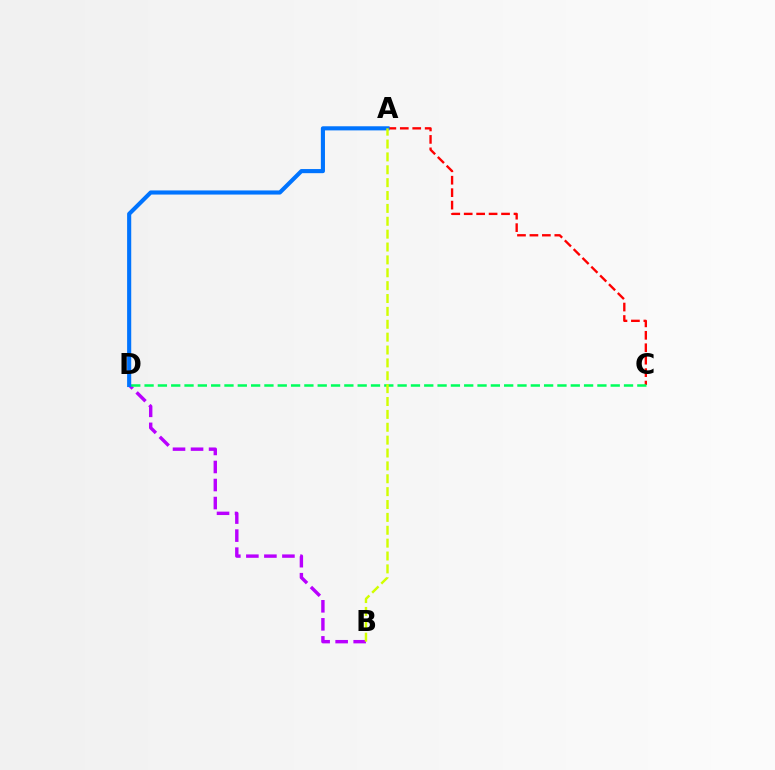{('A', 'C'): [{'color': '#ff0000', 'line_style': 'dashed', 'thickness': 1.69}], ('B', 'D'): [{'color': '#b900ff', 'line_style': 'dashed', 'thickness': 2.45}], ('C', 'D'): [{'color': '#00ff5c', 'line_style': 'dashed', 'thickness': 1.81}], ('A', 'D'): [{'color': '#0074ff', 'line_style': 'solid', 'thickness': 2.96}], ('A', 'B'): [{'color': '#d1ff00', 'line_style': 'dashed', 'thickness': 1.75}]}